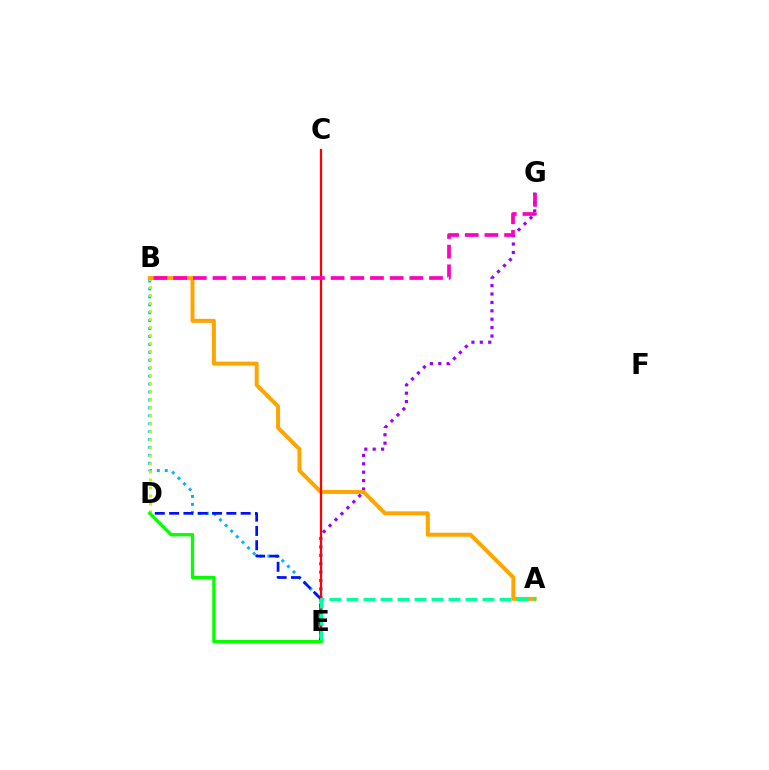{('B', 'E'): [{'color': '#00b5ff', 'line_style': 'dotted', 'thickness': 2.15}], ('E', 'G'): [{'color': '#9b00ff', 'line_style': 'dotted', 'thickness': 2.28}], ('B', 'D'): [{'color': '#b3ff00', 'line_style': 'dotted', 'thickness': 2.18}], ('D', 'E'): [{'color': '#0010ff', 'line_style': 'dashed', 'thickness': 1.94}, {'color': '#08ff00', 'line_style': 'solid', 'thickness': 2.39}], ('A', 'B'): [{'color': '#ffa500', 'line_style': 'solid', 'thickness': 2.88}], ('C', 'E'): [{'color': '#ff0000', 'line_style': 'solid', 'thickness': 1.62}], ('A', 'E'): [{'color': '#00ff9d', 'line_style': 'dashed', 'thickness': 2.31}], ('B', 'G'): [{'color': '#ff00bd', 'line_style': 'dashed', 'thickness': 2.67}]}